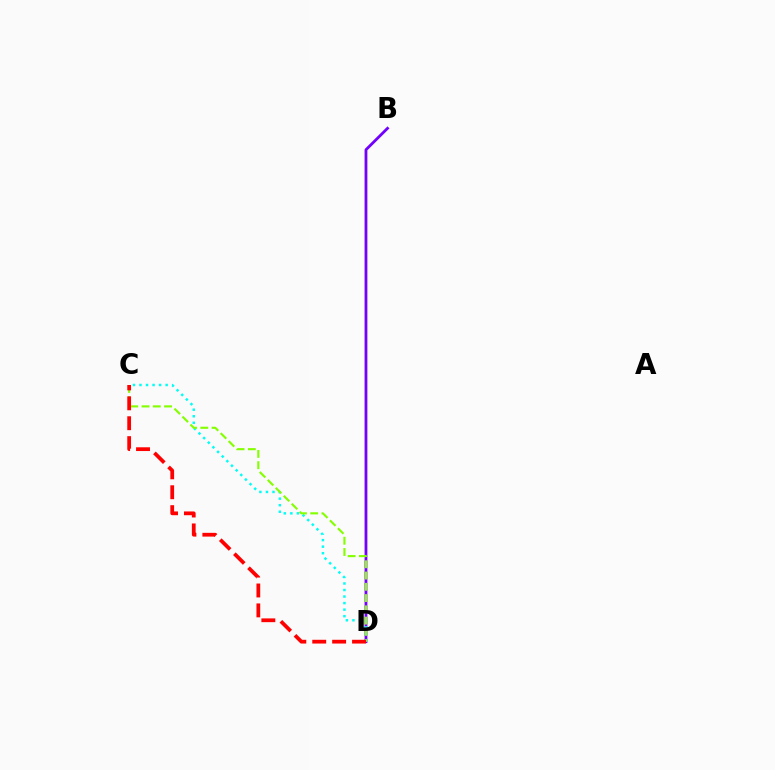{('B', 'D'): [{'color': '#7200ff', 'line_style': 'solid', 'thickness': 2.01}], ('C', 'D'): [{'color': '#00fff6', 'line_style': 'dotted', 'thickness': 1.78}, {'color': '#84ff00', 'line_style': 'dashed', 'thickness': 1.53}, {'color': '#ff0000', 'line_style': 'dashed', 'thickness': 2.7}]}